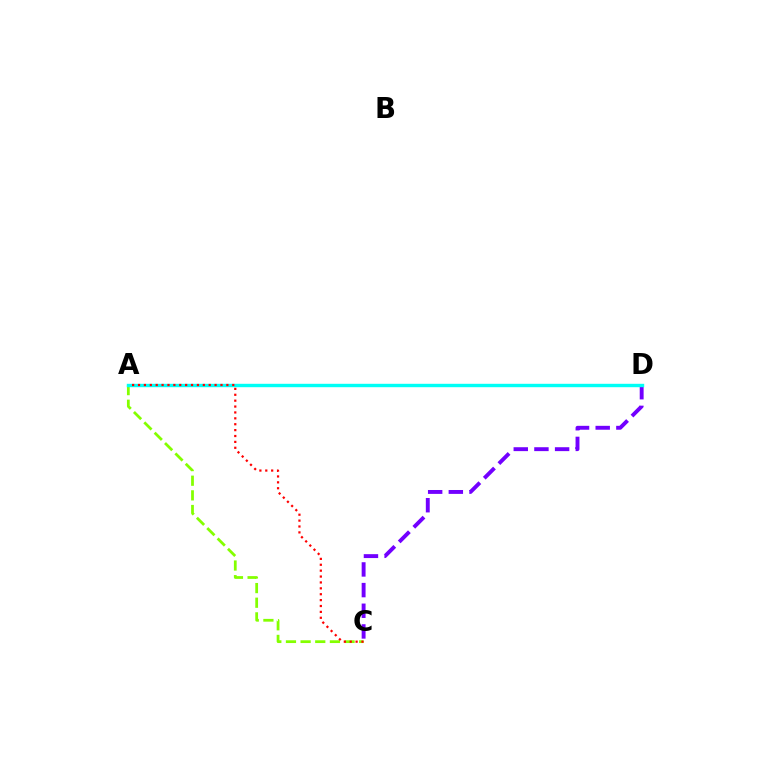{('A', 'C'): [{'color': '#84ff00', 'line_style': 'dashed', 'thickness': 1.99}, {'color': '#ff0000', 'line_style': 'dotted', 'thickness': 1.6}], ('C', 'D'): [{'color': '#7200ff', 'line_style': 'dashed', 'thickness': 2.81}], ('A', 'D'): [{'color': '#00fff6', 'line_style': 'solid', 'thickness': 2.45}]}